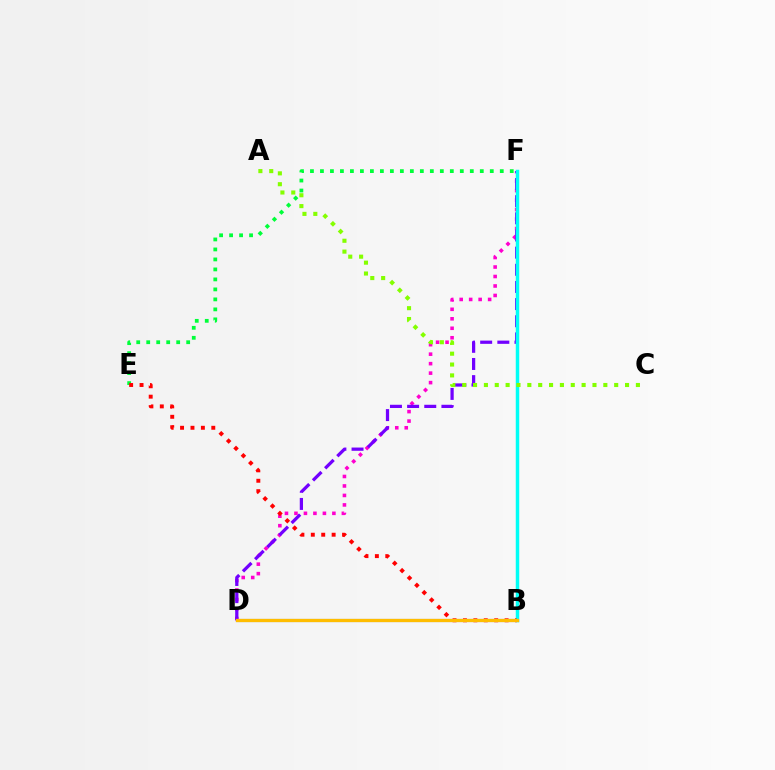{('D', 'F'): [{'color': '#ff00cf', 'line_style': 'dotted', 'thickness': 2.58}, {'color': '#7200ff', 'line_style': 'dashed', 'thickness': 2.33}], ('E', 'F'): [{'color': '#00ff39', 'line_style': 'dotted', 'thickness': 2.71}], ('B', 'D'): [{'color': '#004bff', 'line_style': 'solid', 'thickness': 2.21}, {'color': '#ffbd00', 'line_style': 'solid', 'thickness': 2.36}], ('B', 'F'): [{'color': '#00fff6', 'line_style': 'solid', 'thickness': 2.5}], ('A', 'C'): [{'color': '#84ff00', 'line_style': 'dotted', 'thickness': 2.95}], ('B', 'E'): [{'color': '#ff0000', 'line_style': 'dotted', 'thickness': 2.83}]}